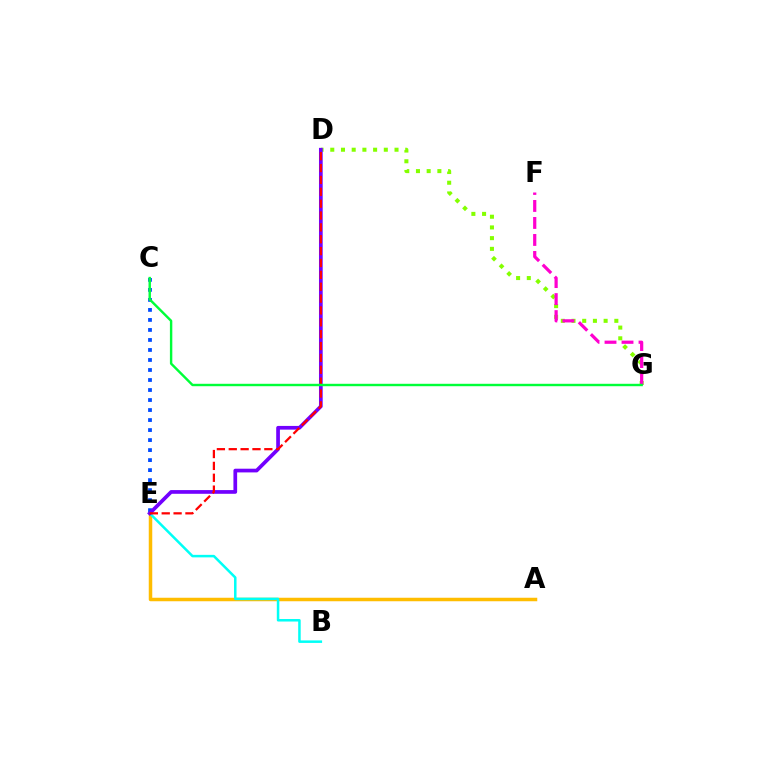{('A', 'E'): [{'color': '#ffbd00', 'line_style': 'solid', 'thickness': 2.52}], ('B', 'E'): [{'color': '#00fff6', 'line_style': 'solid', 'thickness': 1.81}], ('C', 'E'): [{'color': '#004bff', 'line_style': 'dotted', 'thickness': 2.72}], ('D', 'G'): [{'color': '#84ff00', 'line_style': 'dotted', 'thickness': 2.91}], ('D', 'E'): [{'color': '#7200ff', 'line_style': 'solid', 'thickness': 2.67}, {'color': '#ff0000', 'line_style': 'dashed', 'thickness': 1.61}], ('F', 'G'): [{'color': '#ff00cf', 'line_style': 'dashed', 'thickness': 2.31}], ('C', 'G'): [{'color': '#00ff39', 'line_style': 'solid', 'thickness': 1.74}]}